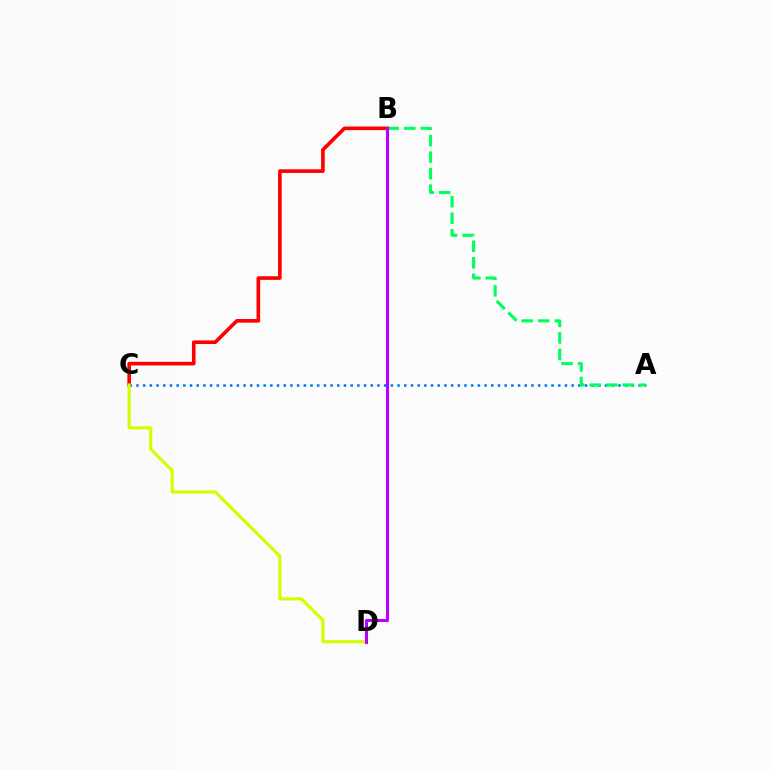{('A', 'C'): [{'color': '#0074ff', 'line_style': 'dotted', 'thickness': 1.82}], ('B', 'C'): [{'color': '#ff0000', 'line_style': 'solid', 'thickness': 2.61}], ('A', 'B'): [{'color': '#00ff5c', 'line_style': 'dashed', 'thickness': 2.24}], ('C', 'D'): [{'color': '#d1ff00', 'line_style': 'solid', 'thickness': 2.27}], ('B', 'D'): [{'color': '#b900ff', 'line_style': 'solid', 'thickness': 2.22}]}